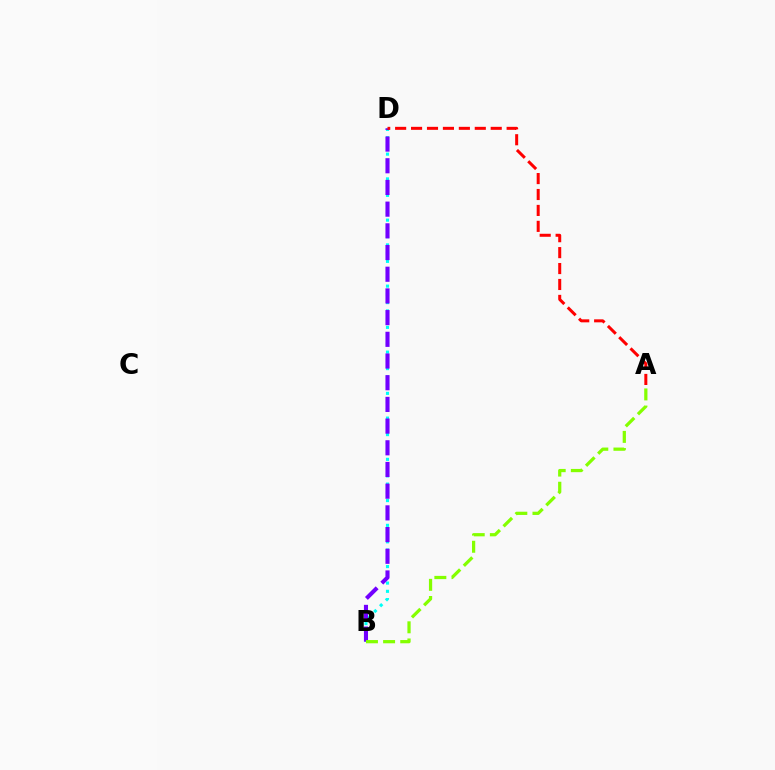{('B', 'D'): [{'color': '#00fff6', 'line_style': 'dotted', 'thickness': 2.24}, {'color': '#7200ff', 'line_style': 'dashed', 'thickness': 2.95}], ('A', 'D'): [{'color': '#ff0000', 'line_style': 'dashed', 'thickness': 2.16}], ('A', 'B'): [{'color': '#84ff00', 'line_style': 'dashed', 'thickness': 2.33}]}